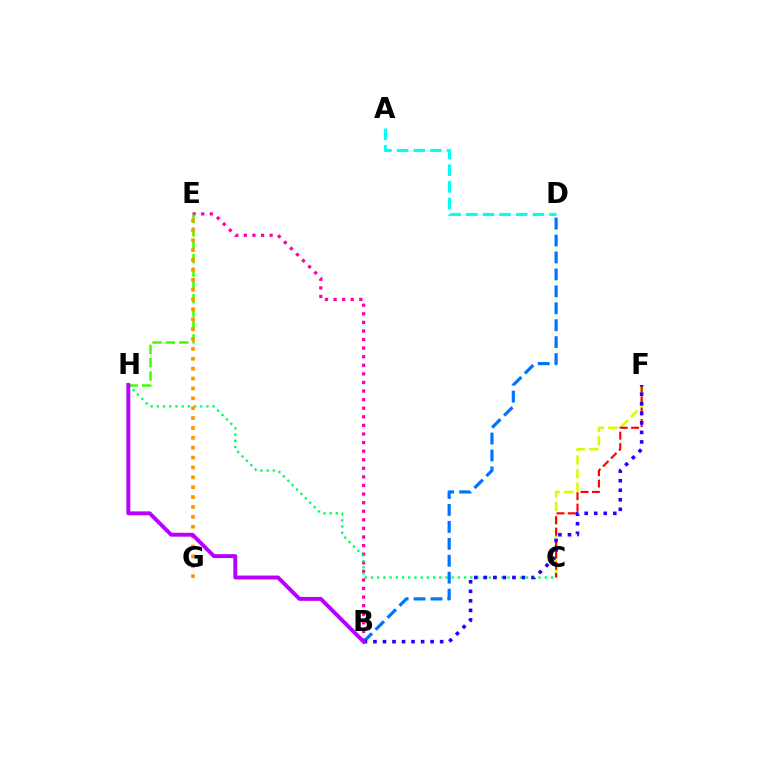{('C', 'F'): [{'color': '#d1ff00', 'line_style': 'dashed', 'thickness': 1.84}, {'color': '#ff0000', 'line_style': 'dashed', 'thickness': 1.54}], ('B', 'E'): [{'color': '#ff00ac', 'line_style': 'dotted', 'thickness': 2.33}], ('E', 'H'): [{'color': '#3dff00', 'line_style': 'dashed', 'thickness': 1.82}], ('C', 'H'): [{'color': '#00ff5c', 'line_style': 'dotted', 'thickness': 1.69}], ('E', 'G'): [{'color': '#ff9400', 'line_style': 'dotted', 'thickness': 2.68}], ('B', 'D'): [{'color': '#0074ff', 'line_style': 'dashed', 'thickness': 2.3}], ('A', 'D'): [{'color': '#00fff6', 'line_style': 'dashed', 'thickness': 2.26}], ('B', 'F'): [{'color': '#2500ff', 'line_style': 'dotted', 'thickness': 2.59}], ('B', 'H'): [{'color': '#b900ff', 'line_style': 'solid', 'thickness': 2.82}]}